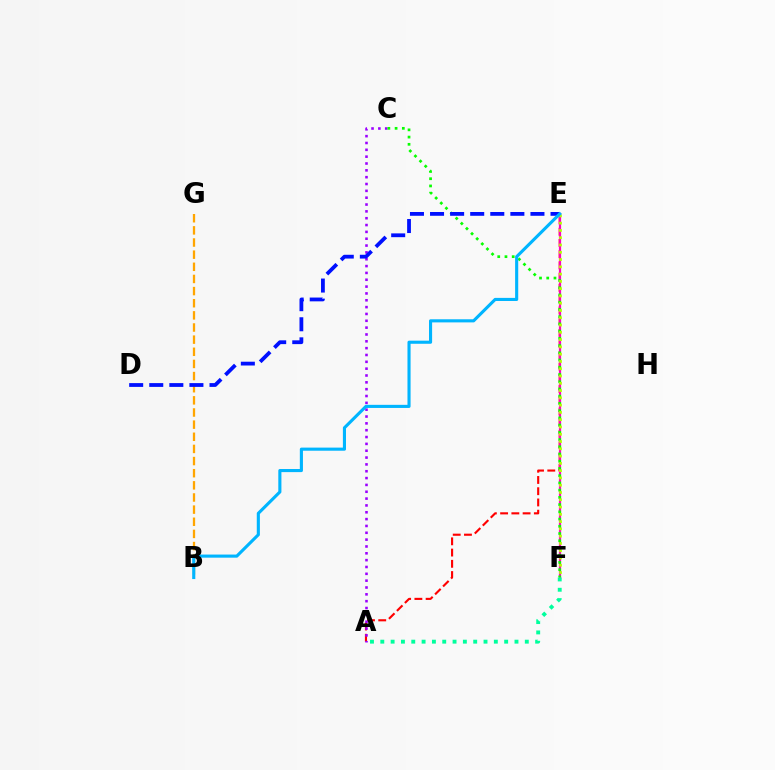{('B', 'G'): [{'color': '#ffa500', 'line_style': 'dashed', 'thickness': 1.65}], ('A', 'E'): [{'color': '#ff0000', 'line_style': 'dashed', 'thickness': 1.53}], ('E', 'F'): [{'color': '#ff00bd', 'line_style': 'solid', 'thickness': 1.6}, {'color': '#b3ff00', 'line_style': 'dotted', 'thickness': 1.98}], ('A', 'C'): [{'color': '#9b00ff', 'line_style': 'dotted', 'thickness': 1.86}], ('C', 'F'): [{'color': '#08ff00', 'line_style': 'dotted', 'thickness': 1.96}], ('D', 'E'): [{'color': '#0010ff', 'line_style': 'dashed', 'thickness': 2.73}], ('B', 'E'): [{'color': '#00b5ff', 'line_style': 'solid', 'thickness': 2.24}], ('A', 'F'): [{'color': '#00ff9d', 'line_style': 'dotted', 'thickness': 2.8}]}